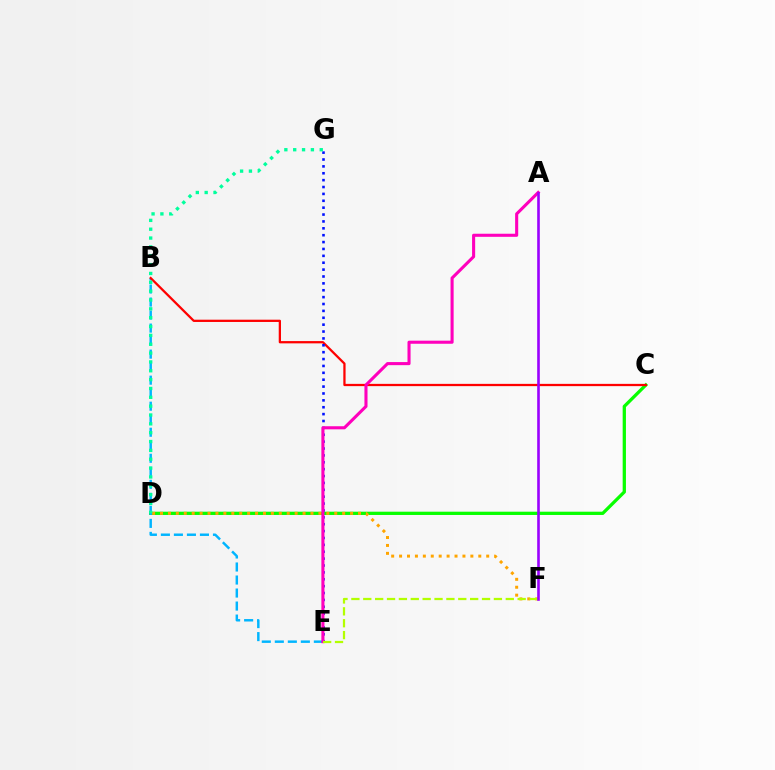{('C', 'D'): [{'color': '#08ff00', 'line_style': 'solid', 'thickness': 2.36}], ('D', 'F'): [{'color': '#ffa500', 'line_style': 'dotted', 'thickness': 2.15}], ('B', 'E'): [{'color': '#00b5ff', 'line_style': 'dashed', 'thickness': 1.77}], ('B', 'C'): [{'color': '#ff0000', 'line_style': 'solid', 'thickness': 1.63}], ('E', 'G'): [{'color': '#0010ff', 'line_style': 'dotted', 'thickness': 1.87}], ('D', 'G'): [{'color': '#00ff9d', 'line_style': 'dotted', 'thickness': 2.4}], ('A', 'E'): [{'color': '#ff00bd', 'line_style': 'solid', 'thickness': 2.22}], ('E', 'F'): [{'color': '#b3ff00', 'line_style': 'dashed', 'thickness': 1.61}], ('A', 'F'): [{'color': '#9b00ff', 'line_style': 'solid', 'thickness': 1.88}]}